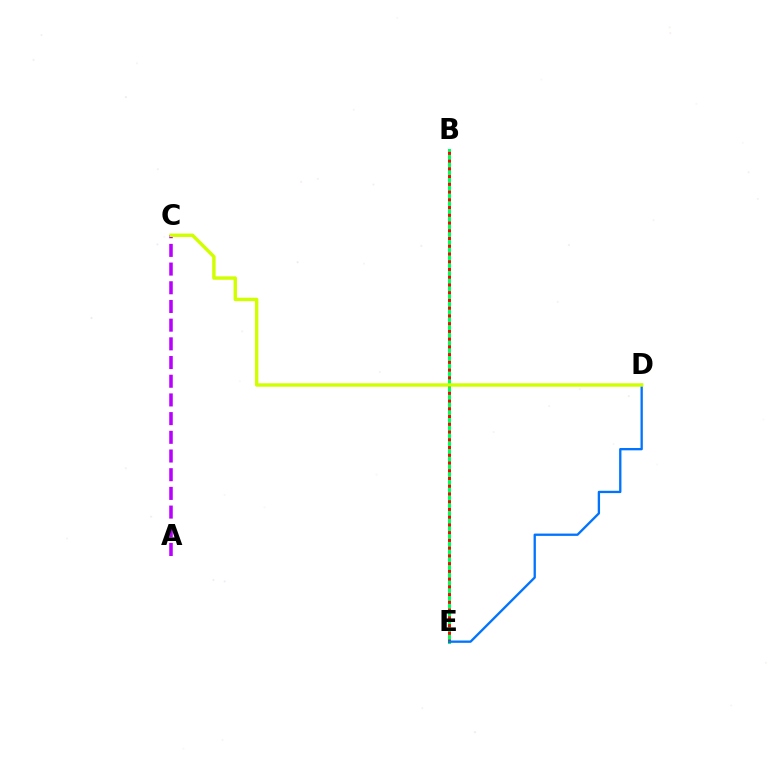{('B', 'E'): [{'color': '#00ff5c', 'line_style': 'solid', 'thickness': 2.19}, {'color': '#ff0000', 'line_style': 'dotted', 'thickness': 2.1}], ('D', 'E'): [{'color': '#0074ff', 'line_style': 'solid', 'thickness': 1.67}], ('A', 'C'): [{'color': '#b900ff', 'line_style': 'dashed', 'thickness': 2.54}], ('C', 'D'): [{'color': '#d1ff00', 'line_style': 'solid', 'thickness': 2.46}]}